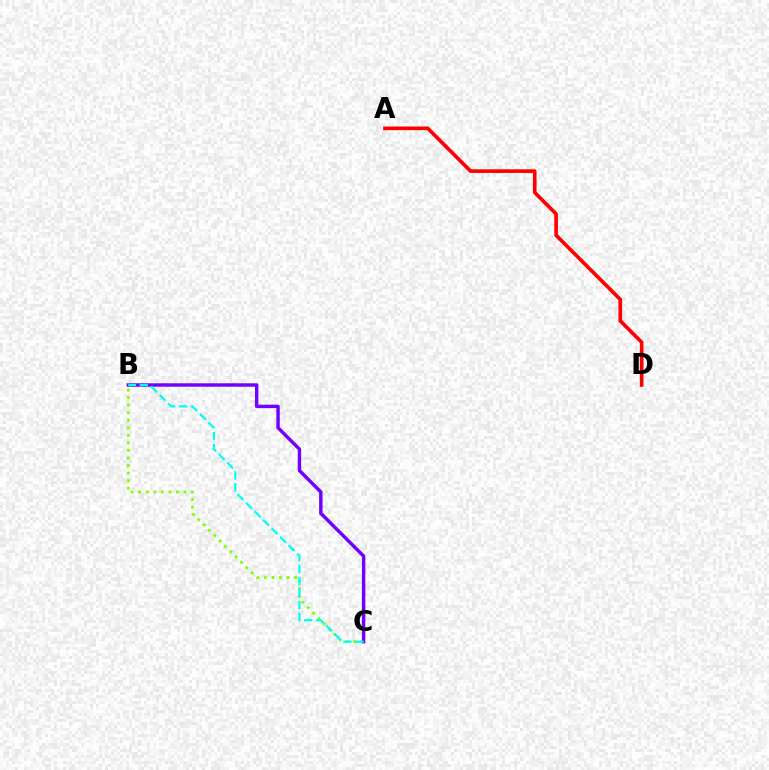{('B', 'C'): [{'color': '#84ff00', 'line_style': 'dotted', 'thickness': 2.05}, {'color': '#7200ff', 'line_style': 'solid', 'thickness': 2.47}, {'color': '#00fff6', 'line_style': 'dashed', 'thickness': 1.63}], ('A', 'D'): [{'color': '#ff0000', 'line_style': 'solid', 'thickness': 2.63}]}